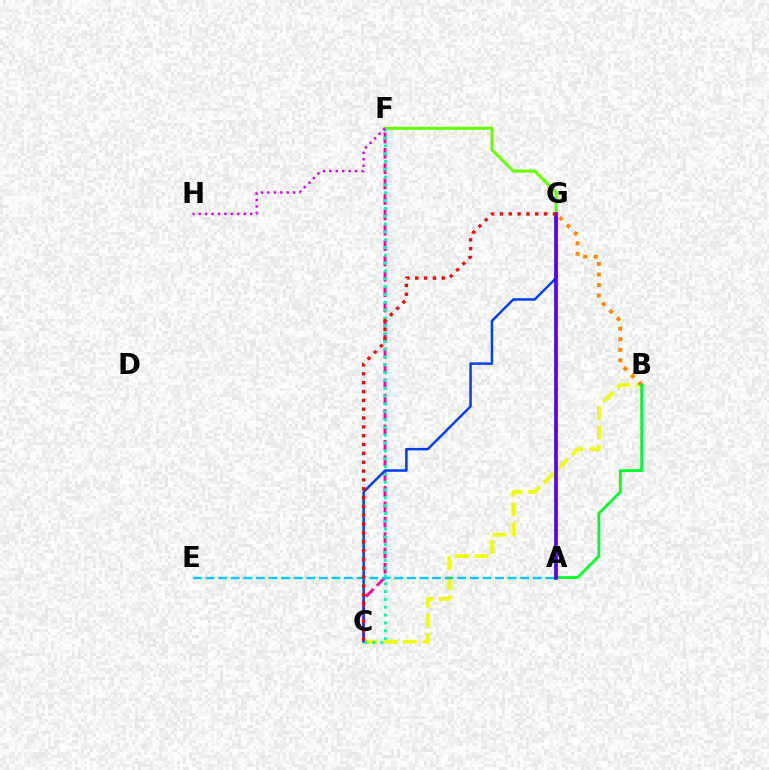{('C', 'F'): [{'color': '#ff00a0', 'line_style': 'dashed', 'thickness': 2.09}, {'color': '#00ffaf', 'line_style': 'dotted', 'thickness': 2.12}], ('B', 'C'): [{'color': '#eeff00', 'line_style': 'dashed', 'thickness': 2.67}], ('B', 'G'): [{'color': '#ff8800', 'line_style': 'dotted', 'thickness': 2.86}], ('C', 'G'): [{'color': '#003fff', 'line_style': 'solid', 'thickness': 1.79}, {'color': '#ff0000', 'line_style': 'dotted', 'thickness': 2.4}], ('A', 'B'): [{'color': '#00ff27', 'line_style': 'solid', 'thickness': 2.0}], ('A', 'E'): [{'color': '#00c7ff', 'line_style': 'dashed', 'thickness': 1.71}], ('F', 'G'): [{'color': '#66ff00', 'line_style': 'solid', 'thickness': 2.17}], ('A', 'G'): [{'color': '#4f00ff', 'line_style': 'solid', 'thickness': 2.64}], ('F', 'H'): [{'color': '#d600ff', 'line_style': 'dotted', 'thickness': 1.75}]}